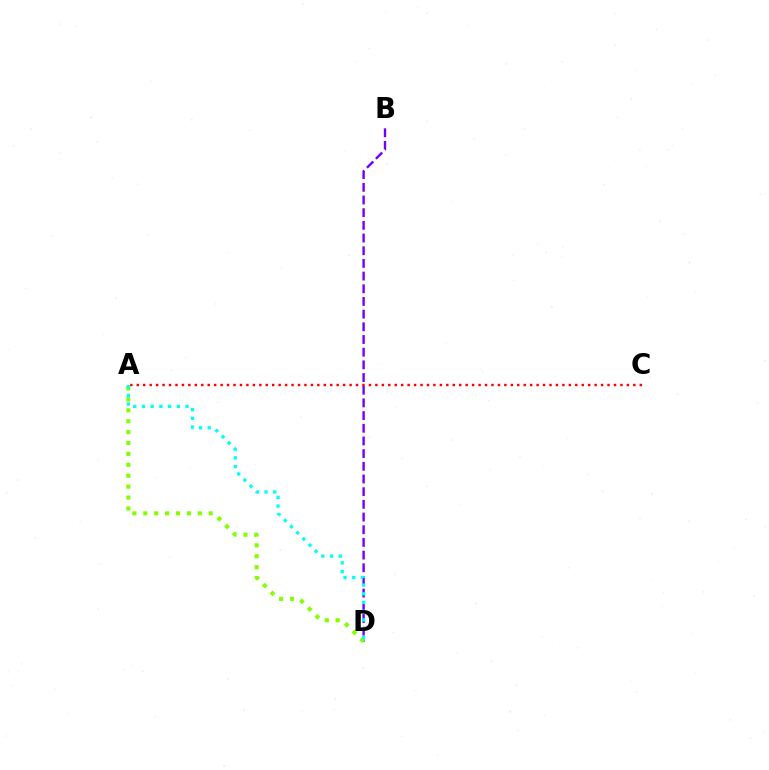{('B', 'D'): [{'color': '#7200ff', 'line_style': 'dashed', 'thickness': 1.72}], ('A', 'C'): [{'color': '#ff0000', 'line_style': 'dotted', 'thickness': 1.75}], ('A', 'D'): [{'color': '#84ff00', 'line_style': 'dotted', 'thickness': 2.96}, {'color': '#00fff6', 'line_style': 'dotted', 'thickness': 2.37}]}